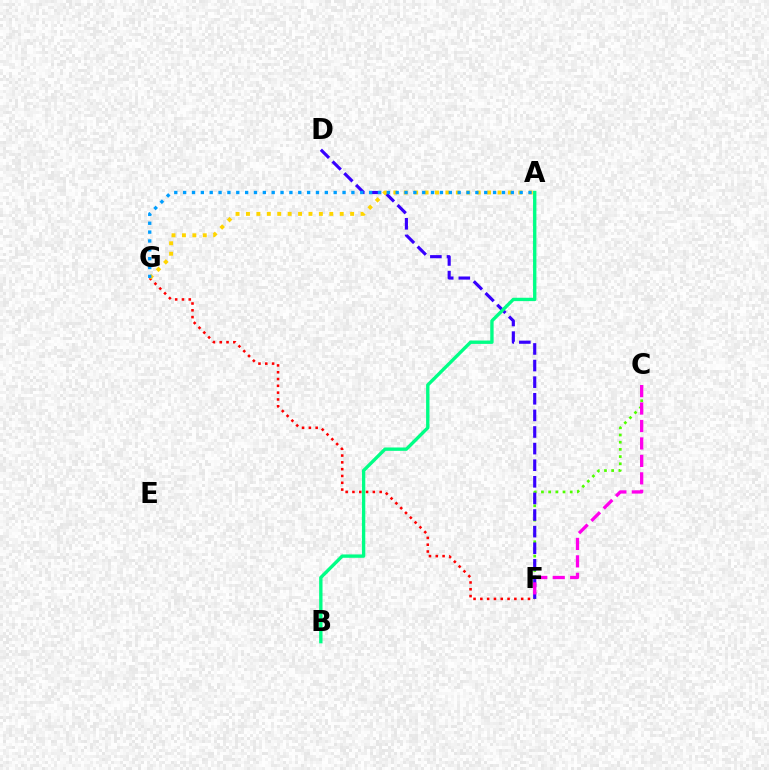{('C', 'F'): [{'color': '#4fff00', 'line_style': 'dotted', 'thickness': 1.95}, {'color': '#ff00ed', 'line_style': 'dashed', 'thickness': 2.37}], ('F', 'G'): [{'color': '#ff0000', 'line_style': 'dotted', 'thickness': 1.85}], ('D', 'F'): [{'color': '#3700ff', 'line_style': 'dashed', 'thickness': 2.26}], ('A', 'G'): [{'color': '#ffd500', 'line_style': 'dotted', 'thickness': 2.83}, {'color': '#009eff', 'line_style': 'dotted', 'thickness': 2.41}], ('A', 'B'): [{'color': '#00ff86', 'line_style': 'solid', 'thickness': 2.42}]}